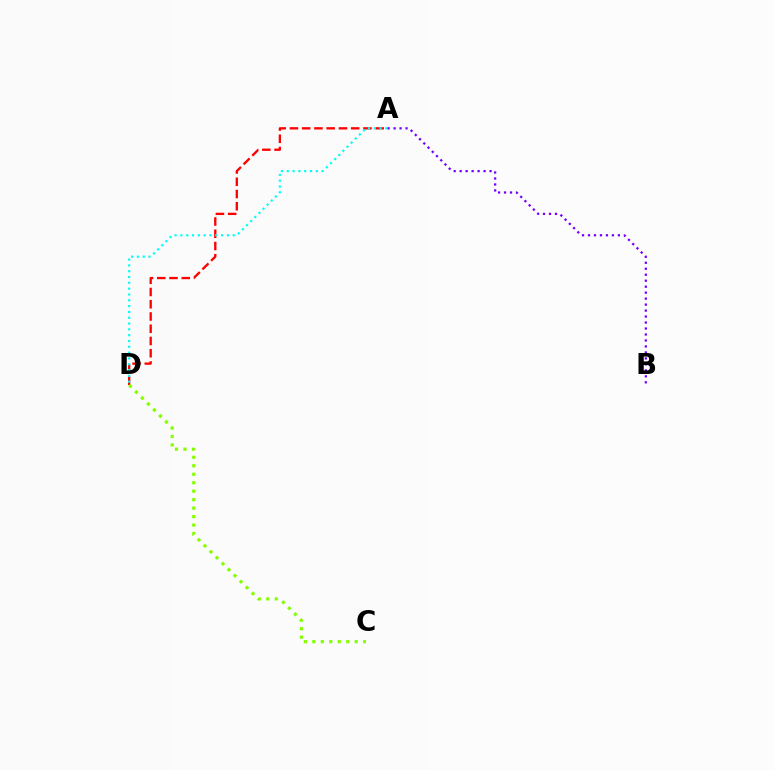{('A', 'D'): [{'color': '#ff0000', 'line_style': 'dashed', 'thickness': 1.66}, {'color': '#00fff6', 'line_style': 'dotted', 'thickness': 1.58}], ('C', 'D'): [{'color': '#84ff00', 'line_style': 'dotted', 'thickness': 2.3}], ('A', 'B'): [{'color': '#7200ff', 'line_style': 'dotted', 'thickness': 1.62}]}